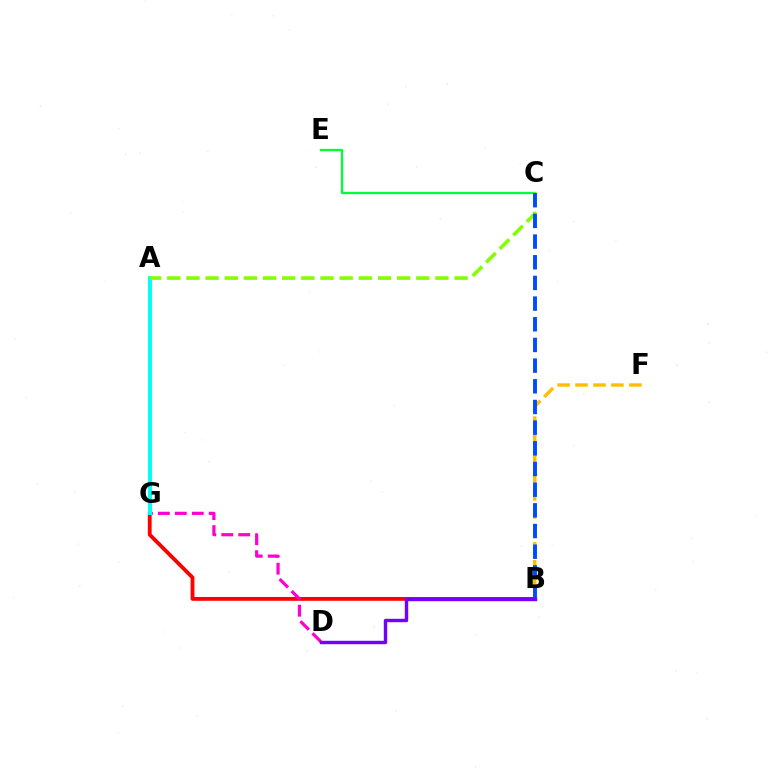{('B', 'G'): [{'color': '#ff0000', 'line_style': 'solid', 'thickness': 2.75}], ('D', 'G'): [{'color': '#ff00cf', 'line_style': 'dashed', 'thickness': 2.3}], ('C', 'E'): [{'color': '#00ff39', 'line_style': 'solid', 'thickness': 1.64}], ('B', 'F'): [{'color': '#ffbd00', 'line_style': 'dashed', 'thickness': 2.44}], ('A', 'G'): [{'color': '#00fff6', 'line_style': 'solid', 'thickness': 2.84}], ('A', 'C'): [{'color': '#84ff00', 'line_style': 'dashed', 'thickness': 2.6}], ('B', 'C'): [{'color': '#004bff', 'line_style': 'dashed', 'thickness': 2.81}], ('B', 'D'): [{'color': '#7200ff', 'line_style': 'solid', 'thickness': 2.46}]}